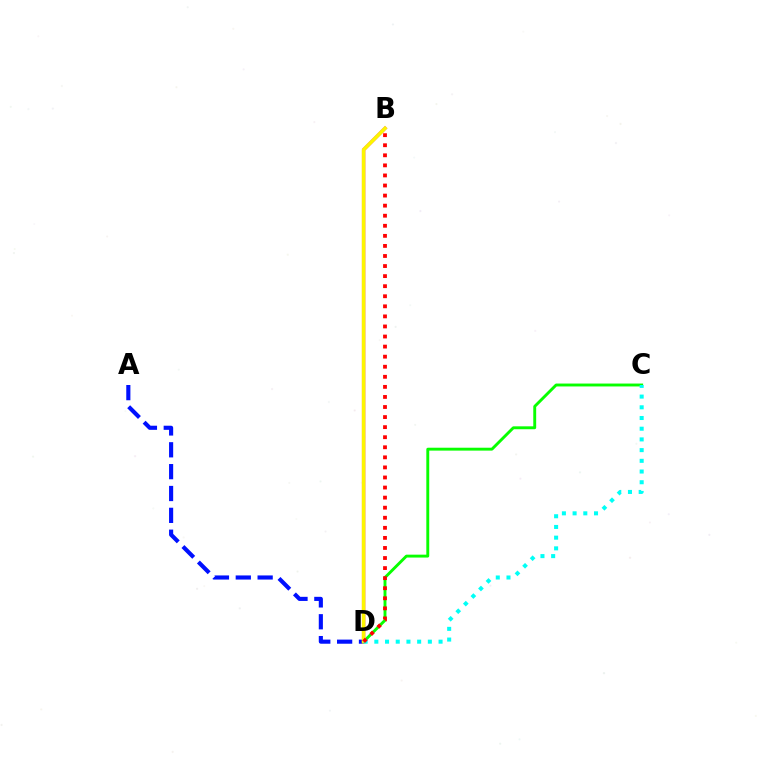{('A', 'D'): [{'color': '#0010ff', 'line_style': 'dashed', 'thickness': 2.97}], ('C', 'D'): [{'color': '#08ff00', 'line_style': 'solid', 'thickness': 2.09}, {'color': '#00fff6', 'line_style': 'dotted', 'thickness': 2.91}], ('B', 'D'): [{'color': '#ee00ff', 'line_style': 'solid', 'thickness': 2.4}, {'color': '#fcf500', 'line_style': 'solid', 'thickness': 2.62}, {'color': '#ff0000', 'line_style': 'dotted', 'thickness': 2.74}]}